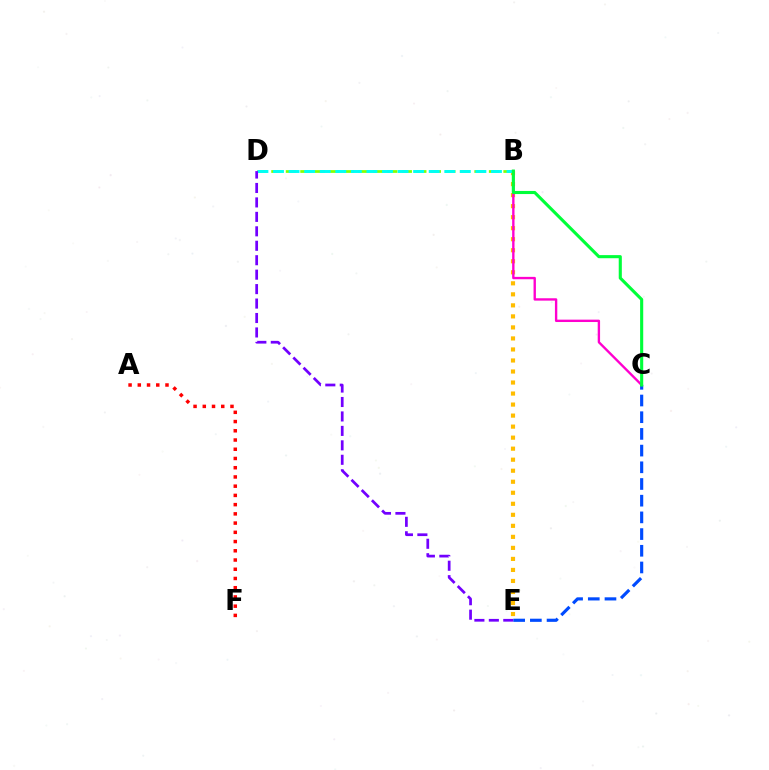{('B', 'D'): [{'color': '#84ff00', 'line_style': 'dashed', 'thickness': 1.97}, {'color': '#00fff6', 'line_style': 'dashed', 'thickness': 2.11}], ('A', 'F'): [{'color': '#ff0000', 'line_style': 'dotted', 'thickness': 2.51}], ('B', 'E'): [{'color': '#ffbd00', 'line_style': 'dotted', 'thickness': 3.0}], ('D', 'E'): [{'color': '#7200ff', 'line_style': 'dashed', 'thickness': 1.96}], ('B', 'C'): [{'color': '#ff00cf', 'line_style': 'solid', 'thickness': 1.71}, {'color': '#00ff39', 'line_style': 'solid', 'thickness': 2.24}], ('C', 'E'): [{'color': '#004bff', 'line_style': 'dashed', 'thickness': 2.27}]}